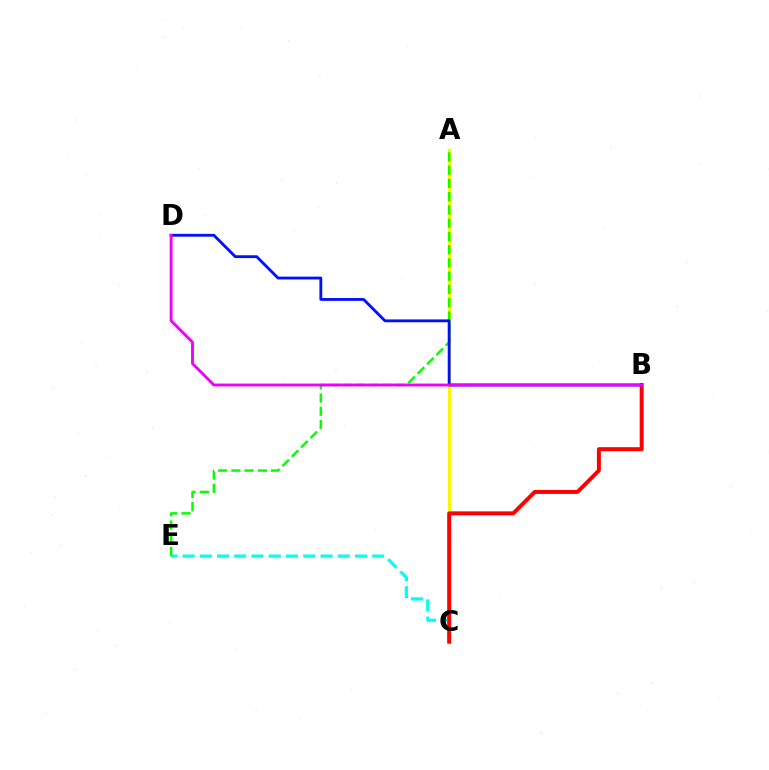{('C', 'E'): [{'color': '#00fff6', 'line_style': 'dashed', 'thickness': 2.34}], ('A', 'C'): [{'color': '#fcf500', 'line_style': 'solid', 'thickness': 2.35}], ('A', 'E'): [{'color': '#08ff00', 'line_style': 'dashed', 'thickness': 1.8}], ('B', 'C'): [{'color': '#ff0000', 'line_style': 'solid', 'thickness': 2.85}], ('B', 'D'): [{'color': '#0010ff', 'line_style': 'solid', 'thickness': 2.04}, {'color': '#ee00ff', 'line_style': 'solid', 'thickness': 2.07}]}